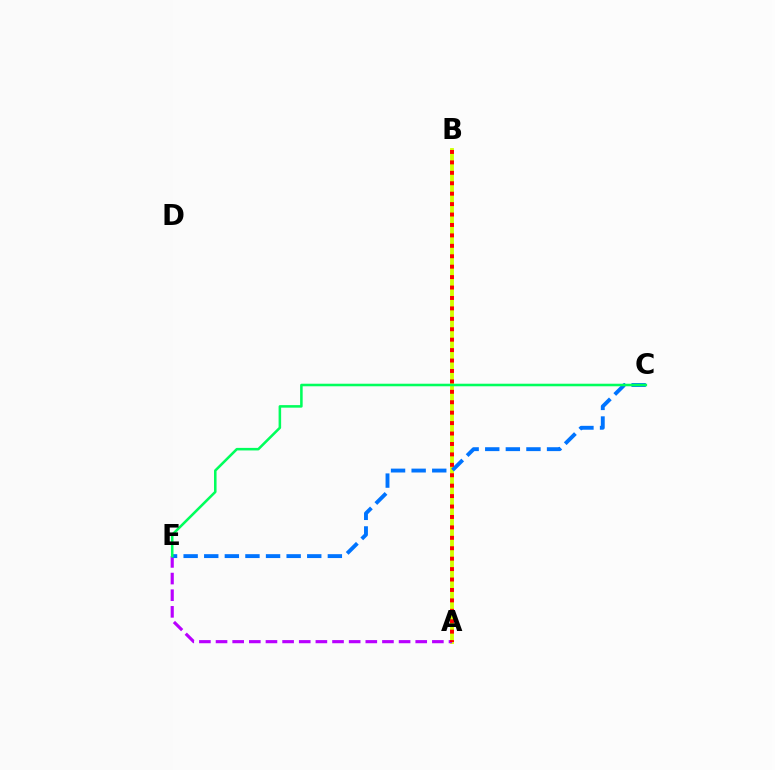{('A', 'B'): [{'color': '#d1ff00', 'line_style': 'solid', 'thickness': 2.76}, {'color': '#ff0000', 'line_style': 'dotted', 'thickness': 2.83}], ('A', 'E'): [{'color': '#b900ff', 'line_style': 'dashed', 'thickness': 2.26}], ('C', 'E'): [{'color': '#0074ff', 'line_style': 'dashed', 'thickness': 2.8}, {'color': '#00ff5c', 'line_style': 'solid', 'thickness': 1.84}]}